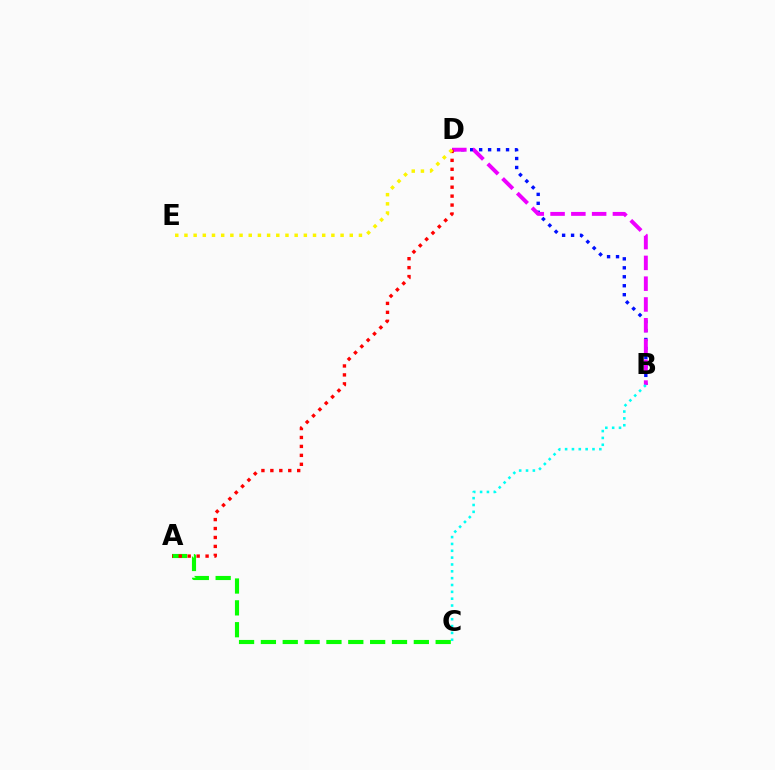{('B', 'D'): [{'color': '#0010ff', 'line_style': 'dotted', 'thickness': 2.43}, {'color': '#ee00ff', 'line_style': 'dashed', 'thickness': 2.82}], ('B', 'C'): [{'color': '#00fff6', 'line_style': 'dotted', 'thickness': 1.86}], ('A', 'C'): [{'color': '#08ff00', 'line_style': 'dashed', 'thickness': 2.97}], ('A', 'D'): [{'color': '#ff0000', 'line_style': 'dotted', 'thickness': 2.43}], ('D', 'E'): [{'color': '#fcf500', 'line_style': 'dotted', 'thickness': 2.5}]}